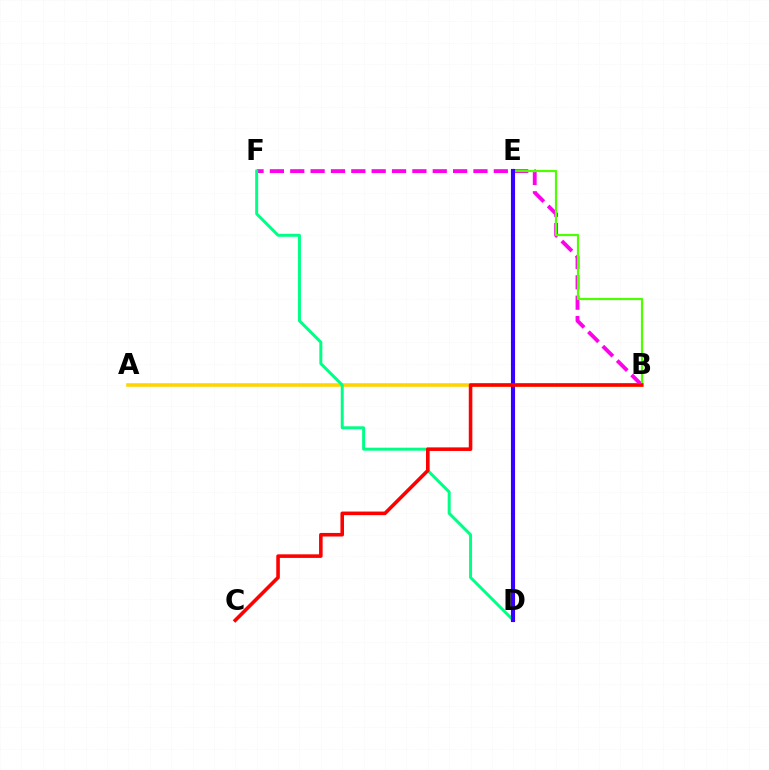{('B', 'F'): [{'color': '#ff00ed', 'line_style': 'dashed', 'thickness': 2.77}], ('A', 'B'): [{'color': '#ffd500', 'line_style': 'solid', 'thickness': 2.57}], ('D', 'F'): [{'color': '#00ff86', 'line_style': 'solid', 'thickness': 2.14}], ('D', 'E'): [{'color': '#009eff', 'line_style': 'solid', 'thickness': 1.57}, {'color': '#3700ff', 'line_style': 'solid', 'thickness': 2.97}], ('B', 'E'): [{'color': '#4fff00', 'line_style': 'solid', 'thickness': 1.6}], ('B', 'C'): [{'color': '#ff0000', 'line_style': 'solid', 'thickness': 2.57}]}